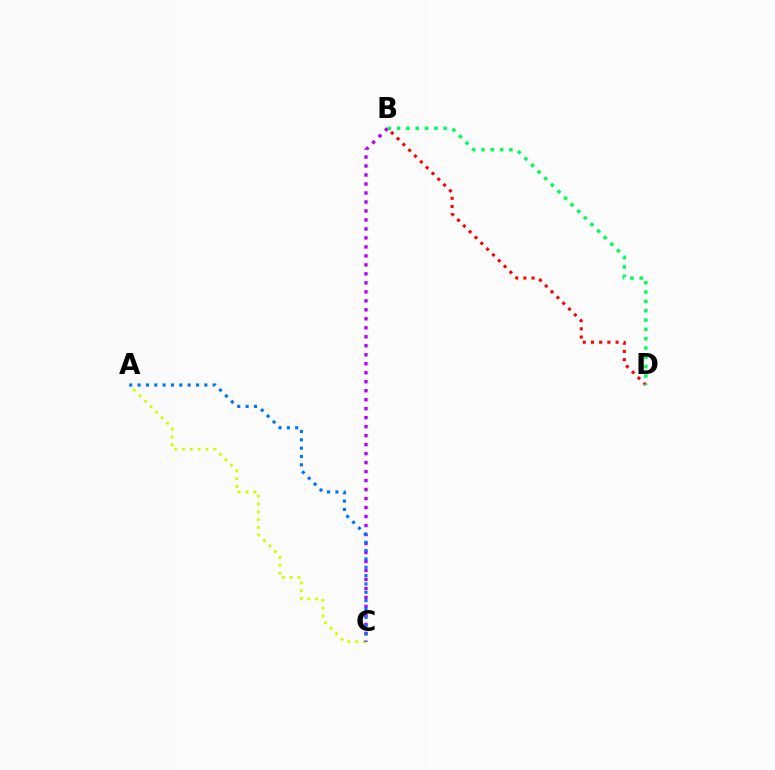{('B', 'D'): [{'color': '#ff0000', 'line_style': 'dotted', 'thickness': 2.23}, {'color': '#00ff5c', 'line_style': 'dotted', 'thickness': 2.53}], ('A', 'C'): [{'color': '#d1ff00', 'line_style': 'dotted', 'thickness': 2.12}, {'color': '#0074ff', 'line_style': 'dotted', 'thickness': 2.27}], ('B', 'C'): [{'color': '#b900ff', 'line_style': 'dotted', 'thickness': 2.44}]}